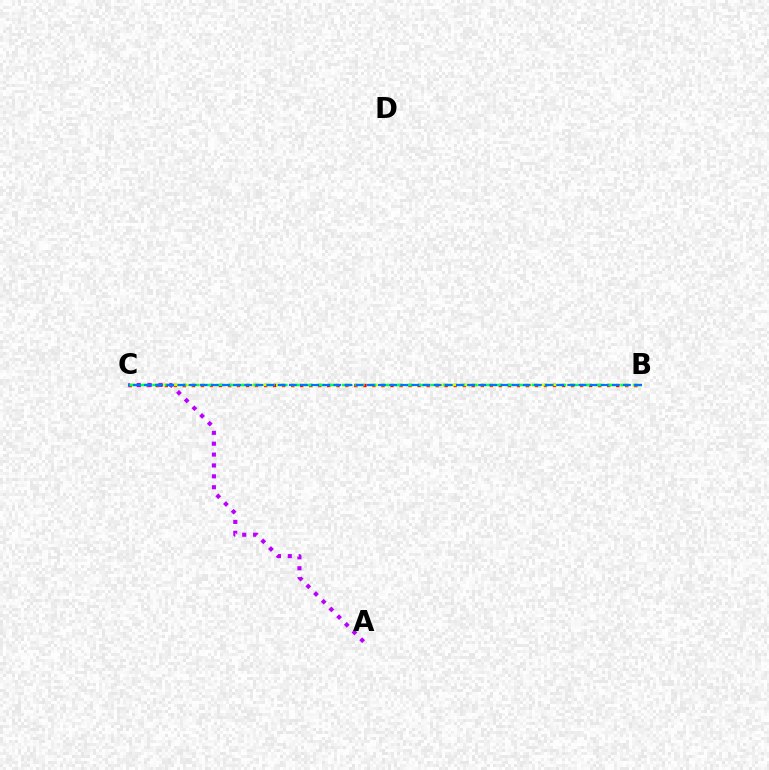{('B', 'C'): [{'color': '#ff0000', 'line_style': 'dotted', 'thickness': 2.45}, {'color': '#d1ff00', 'line_style': 'dashed', 'thickness': 1.8}, {'color': '#00ff5c', 'line_style': 'dashed', 'thickness': 1.72}, {'color': '#0074ff', 'line_style': 'dashed', 'thickness': 1.51}], ('A', 'C'): [{'color': '#b900ff', 'line_style': 'dotted', 'thickness': 2.96}]}